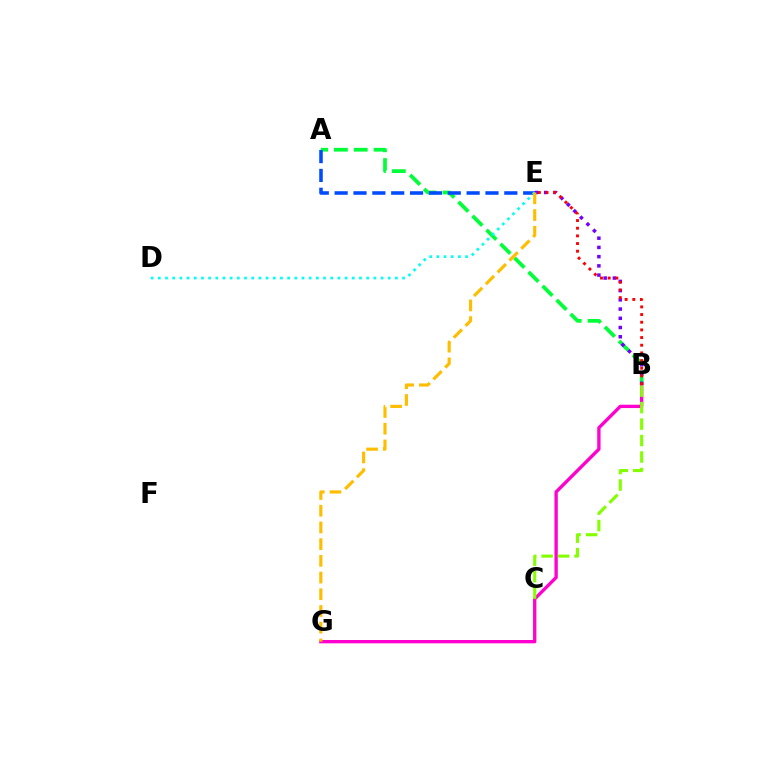{('A', 'B'): [{'color': '#00ff39', 'line_style': 'dashed', 'thickness': 2.69}], ('A', 'E'): [{'color': '#004bff', 'line_style': 'dashed', 'thickness': 2.56}], ('B', 'E'): [{'color': '#7200ff', 'line_style': 'dotted', 'thickness': 2.51}, {'color': '#ff0000', 'line_style': 'dotted', 'thickness': 2.08}], ('B', 'G'): [{'color': '#ff00cf', 'line_style': 'solid', 'thickness': 2.4}], ('B', 'C'): [{'color': '#84ff00', 'line_style': 'dashed', 'thickness': 2.24}], ('D', 'E'): [{'color': '#00fff6', 'line_style': 'dotted', 'thickness': 1.95}], ('E', 'G'): [{'color': '#ffbd00', 'line_style': 'dashed', 'thickness': 2.27}]}